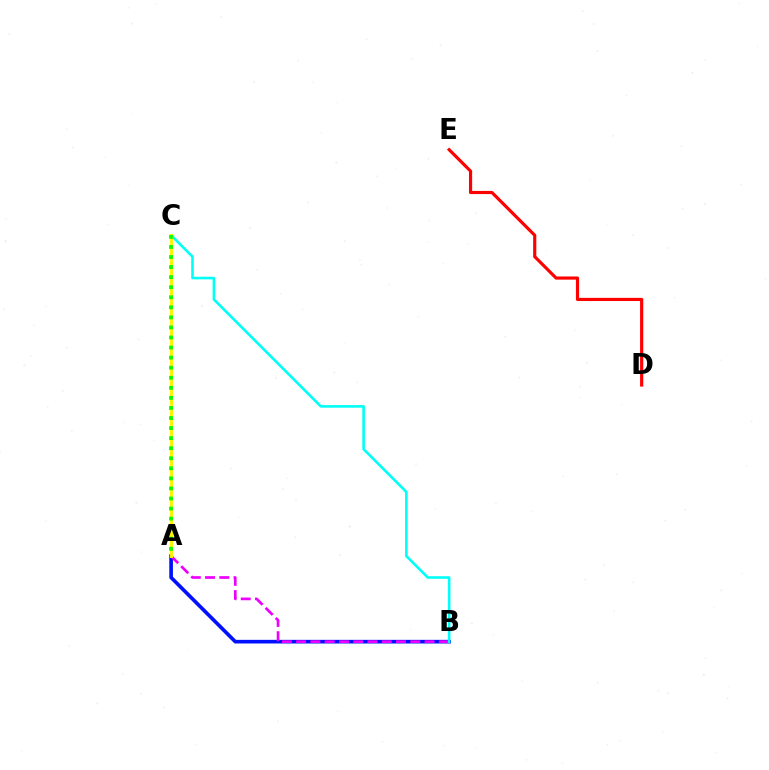{('D', 'E'): [{'color': '#ff0000', 'line_style': 'solid', 'thickness': 2.28}], ('A', 'B'): [{'color': '#0010ff', 'line_style': 'solid', 'thickness': 2.62}, {'color': '#ee00ff', 'line_style': 'dashed', 'thickness': 1.94}], ('B', 'C'): [{'color': '#00fff6', 'line_style': 'solid', 'thickness': 1.87}], ('A', 'C'): [{'color': '#fcf500', 'line_style': 'solid', 'thickness': 2.13}, {'color': '#08ff00', 'line_style': 'dotted', 'thickness': 2.73}]}